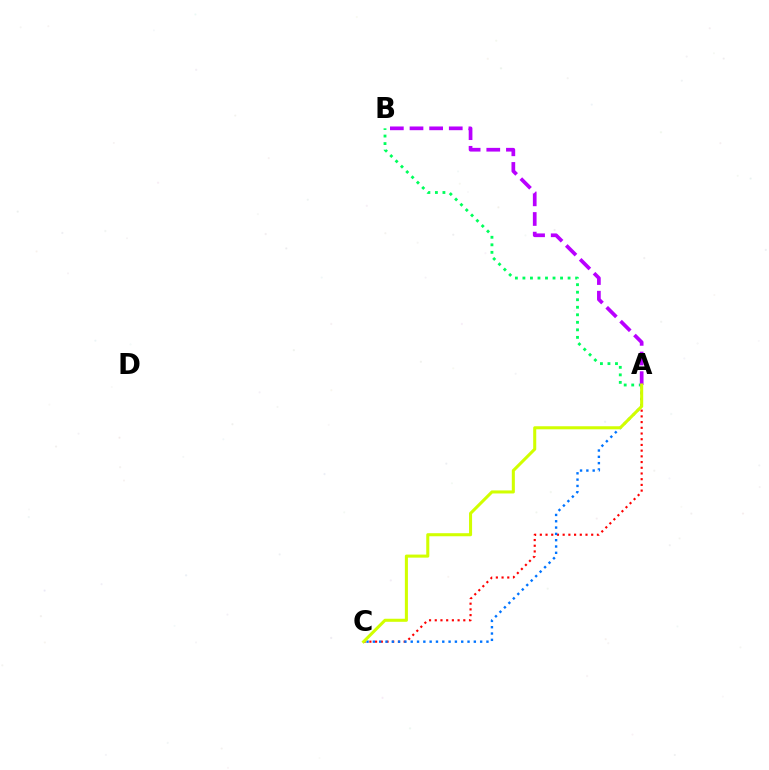{('A', 'C'): [{'color': '#ff0000', 'line_style': 'dotted', 'thickness': 1.55}, {'color': '#0074ff', 'line_style': 'dotted', 'thickness': 1.71}, {'color': '#d1ff00', 'line_style': 'solid', 'thickness': 2.2}], ('A', 'B'): [{'color': '#00ff5c', 'line_style': 'dotted', 'thickness': 2.04}, {'color': '#b900ff', 'line_style': 'dashed', 'thickness': 2.67}]}